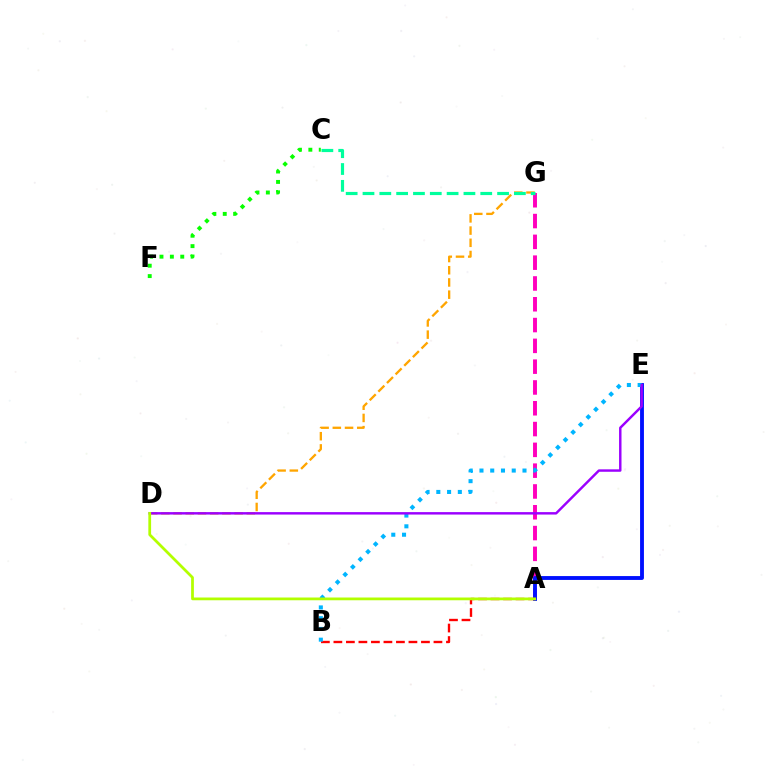{('C', 'F'): [{'color': '#08ff00', 'line_style': 'dotted', 'thickness': 2.82}], ('A', 'G'): [{'color': '#ff00bd', 'line_style': 'dashed', 'thickness': 2.83}], ('A', 'E'): [{'color': '#0010ff', 'line_style': 'solid', 'thickness': 2.78}], ('A', 'B'): [{'color': '#ff0000', 'line_style': 'dashed', 'thickness': 1.7}], ('B', 'E'): [{'color': '#00b5ff', 'line_style': 'dotted', 'thickness': 2.92}], ('D', 'G'): [{'color': '#ffa500', 'line_style': 'dashed', 'thickness': 1.66}], ('D', 'E'): [{'color': '#9b00ff', 'line_style': 'solid', 'thickness': 1.76}], ('A', 'D'): [{'color': '#b3ff00', 'line_style': 'solid', 'thickness': 1.98}], ('C', 'G'): [{'color': '#00ff9d', 'line_style': 'dashed', 'thickness': 2.29}]}